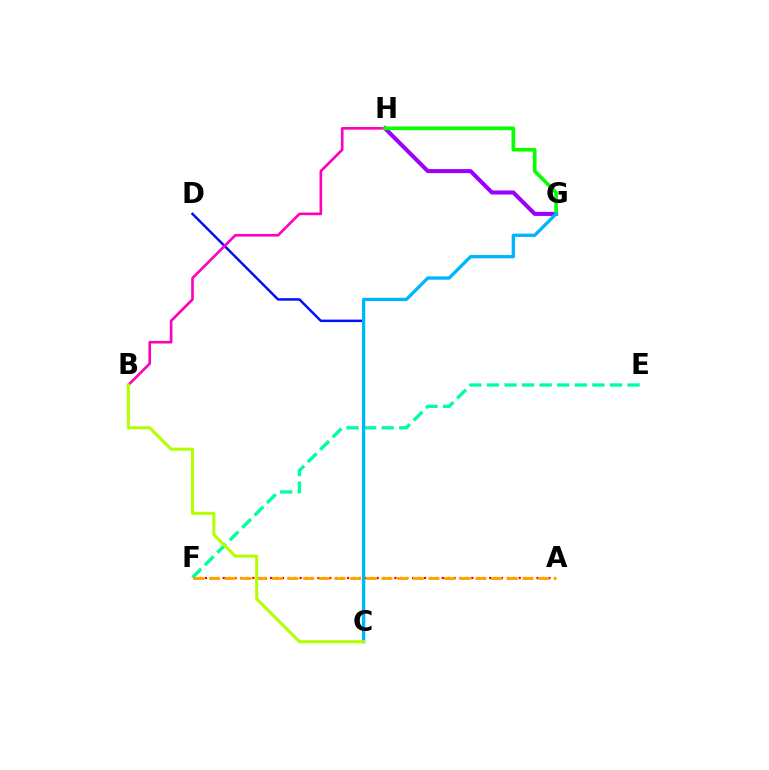{('G', 'H'): [{'color': '#9b00ff', 'line_style': 'solid', 'thickness': 2.92}, {'color': '#08ff00', 'line_style': 'solid', 'thickness': 2.64}], ('C', 'D'): [{'color': '#0010ff', 'line_style': 'solid', 'thickness': 1.78}], ('A', 'F'): [{'color': '#ff0000', 'line_style': 'dotted', 'thickness': 1.61}, {'color': '#ffa500', 'line_style': 'dashed', 'thickness': 2.13}], ('B', 'H'): [{'color': '#ff00bd', 'line_style': 'solid', 'thickness': 1.89}], ('E', 'F'): [{'color': '#00ff9d', 'line_style': 'dashed', 'thickness': 2.39}], ('C', 'G'): [{'color': '#00b5ff', 'line_style': 'solid', 'thickness': 2.39}], ('B', 'C'): [{'color': '#b3ff00', 'line_style': 'solid', 'thickness': 2.19}]}